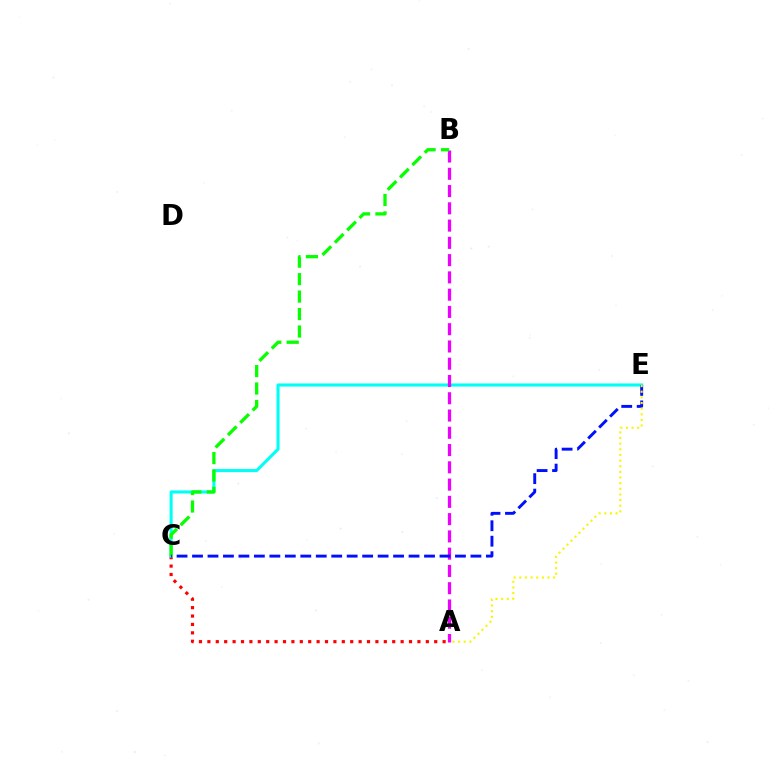{('A', 'C'): [{'color': '#ff0000', 'line_style': 'dotted', 'thickness': 2.28}], ('C', 'E'): [{'color': '#00fff6', 'line_style': 'solid', 'thickness': 2.22}, {'color': '#0010ff', 'line_style': 'dashed', 'thickness': 2.1}], ('A', 'B'): [{'color': '#ee00ff', 'line_style': 'dashed', 'thickness': 2.35}], ('B', 'C'): [{'color': '#08ff00', 'line_style': 'dashed', 'thickness': 2.37}], ('A', 'E'): [{'color': '#fcf500', 'line_style': 'dotted', 'thickness': 1.53}]}